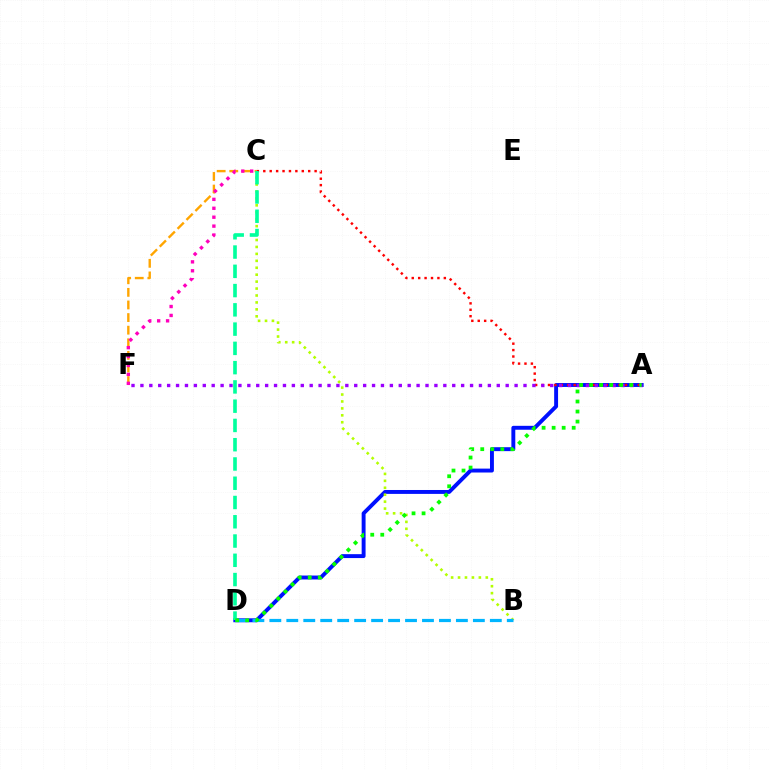{('A', 'D'): [{'color': '#0010ff', 'line_style': 'solid', 'thickness': 2.82}, {'color': '#08ff00', 'line_style': 'dotted', 'thickness': 2.73}], ('C', 'F'): [{'color': '#ffa500', 'line_style': 'dashed', 'thickness': 1.71}, {'color': '#ff00bd', 'line_style': 'dotted', 'thickness': 2.42}], ('B', 'C'): [{'color': '#b3ff00', 'line_style': 'dotted', 'thickness': 1.88}], ('A', 'C'): [{'color': '#ff0000', 'line_style': 'dotted', 'thickness': 1.74}], ('B', 'D'): [{'color': '#00b5ff', 'line_style': 'dashed', 'thickness': 2.3}], ('A', 'F'): [{'color': '#9b00ff', 'line_style': 'dotted', 'thickness': 2.42}], ('C', 'D'): [{'color': '#00ff9d', 'line_style': 'dashed', 'thickness': 2.62}]}